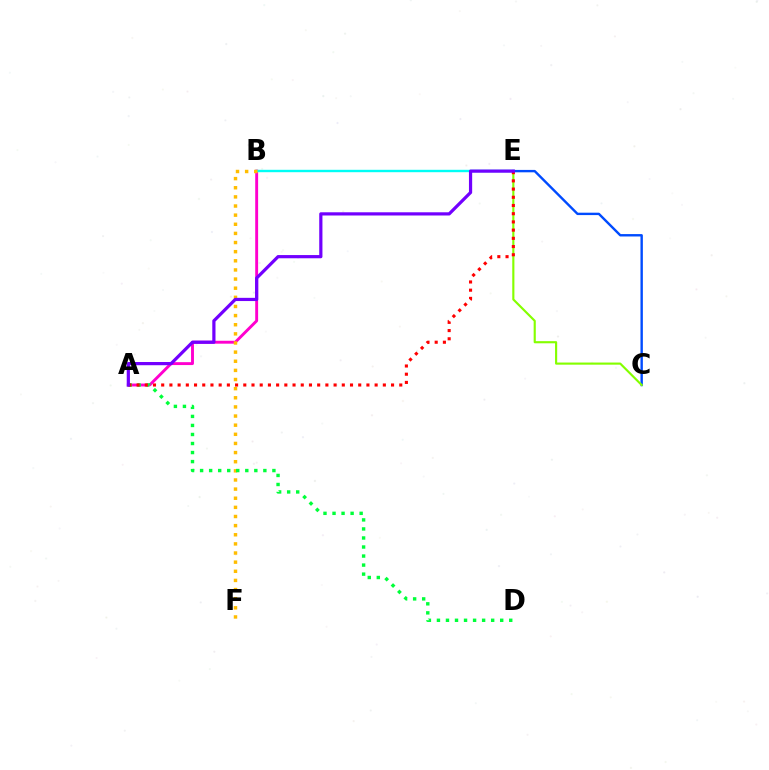{('A', 'B'): [{'color': '#ff00cf', 'line_style': 'solid', 'thickness': 2.09}], ('B', 'E'): [{'color': '#00fff6', 'line_style': 'solid', 'thickness': 1.73}], ('C', 'E'): [{'color': '#004bff', 'line_style': 'solid', 'thickness': 1.73}, {'color': '#84ff00', 'line_style': 'solid', 'thickness': 1.54}], ('B', 'F'): [{'color': '#ffbd00', 'line_style': 'dotted', 'thickness': 2.48}], ('A', 'D'): [{'color': '#00ff39', 'line_style': 'dotted', 'thickness': 2.46}], ('A', 'E'): [{'color': '#ff0000', 'line_style': 'dotted', 'thickness': 2.23}, {'color': '#7200ff', 'line_style': 'solid', 'thickness': 2.31}]}